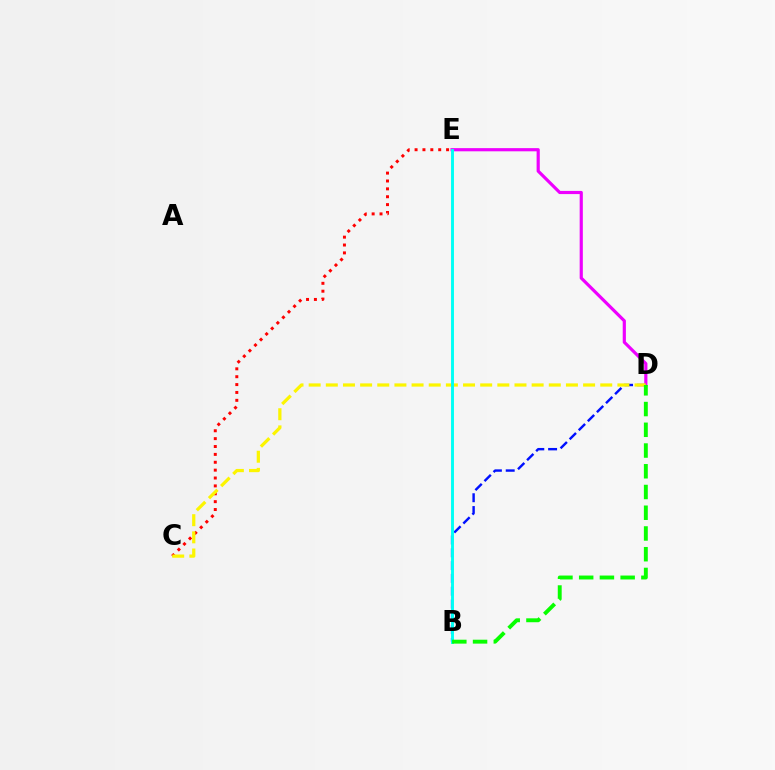{('C', 'E'): [{'color': '#ff0000', 'line_style': 'dotted', 'thickness': 2.14}], ('D', 'E'): [{'color': '#ee00ff', 'line_style': 'solid', 'thickness': 2.28}], ('B', 'D'): [{'color': '#0010ff', 'line_style': 'dashed', 'thickness': 1.74}, {'color': '#08ff00', 'line_style': 'dashed', 'thickness': 2.82}], ('C', 'D'): [{'color': '#fcf500', 'line_style': 'dashed', 'thickness': 2.33}], ('B', 'E'): [{'color': '#00fff6', 'line_style': 'solid', 'thickness': 2.1}]}